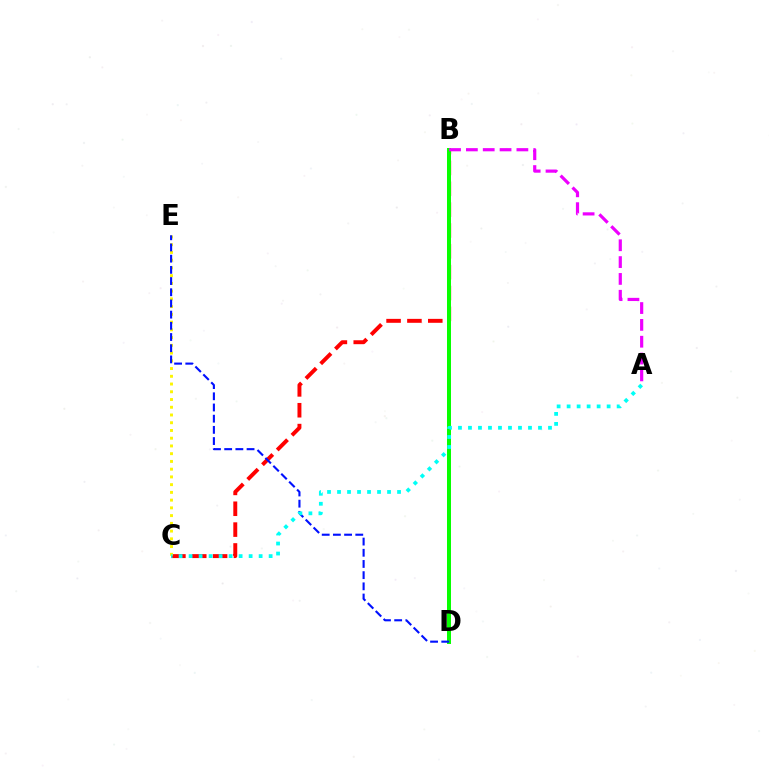{('B', 'C'): [{'color': '#ff0000', 'line_style': 'dashed', 'thickness': 2.83}], ('C', 'E'): [{'color': '#fcf500', 'line_style': 'dotted', 'thickness': 2.1}], ('B', 'D'): [{'color': '#08ff00', 'line_style': 'solid', 'thickness': 2.87}], ('D', 'E'): [{'color': '#0010ff', 'line_style': 'dashed', 'thickness': 1.52}], ('A', 'C'): [{'color': '#00fff6', 'line_style': 'dotted', 'thickness': 2.72}], ('A', 'B'): [{'color': '#ee00ff', 'line_style': 'dashed', 'thickness': 2.29}]}